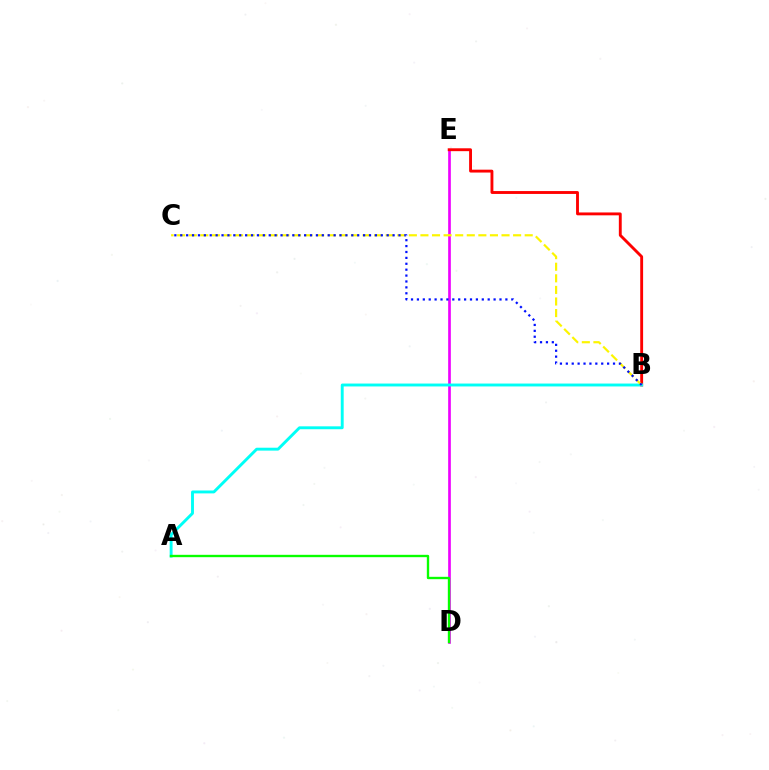{('D', 'E'): [{'color': '#ee00ff', 'line_style': 'solid', 'thickness': 1.92}], ('B', 'E'): [{'color': '#ff0000', 'line_style': 'solid', 'thickness': 2.07}], ('A', 'B'): [{'color': '#00fff6', 'line_style': 'solid', 'thickness': 2.09}], ('B', 'C'): [{'color': '#fcf500', 'line_style': 'dashed', 'thickness': 1.57}, {'color': '#0010ff', 'line_style': 'dotted', 'thickness': 1.6}], ('A', 'D'): [{'color': '#08ff00', 'line_style': 'solid', 'thickness': 1.7}]}